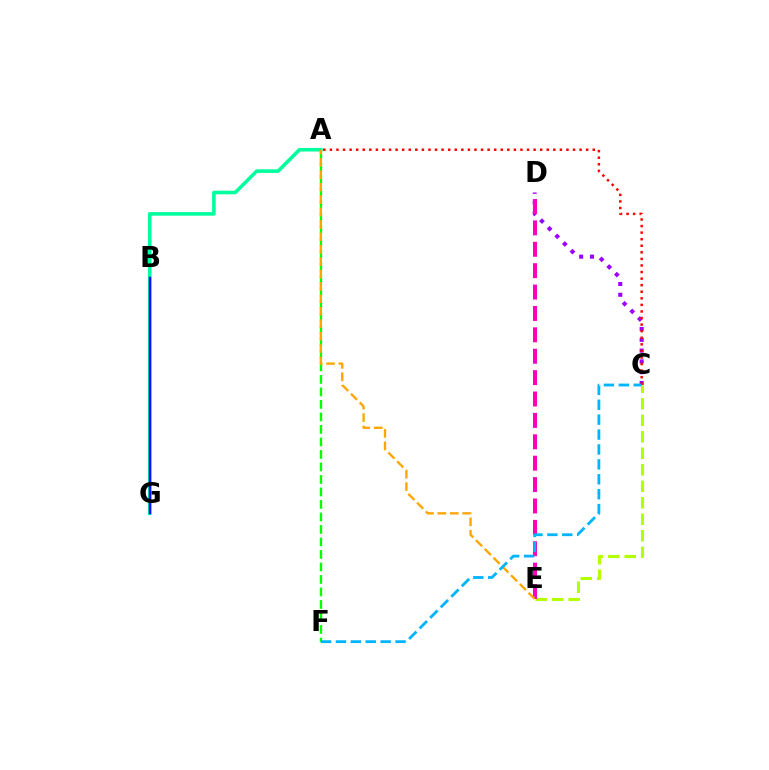{('C', 'D'): [{'color': '#9b00ff', 'line_style': 'dotted', 'thickness': 2.93}], ('A', 'F'): [{'color': '#08ff00', 'line_style': 'dashed', 'thickness': 1.7}], ('C', 'E'): [{'color': '#b3ff00', 'line_style': 'dashed', 'thickness': 2.24}], ('A', 'G'): [{'color': '#00ff9d', 'line_style': 'solid', 'thickness': 2.58}], ('A', 'C'): [{'color': '#ff0000', 'line_style': 'dotted', 'thickness': 1.79}], ('B', 'G'): [{'color': '#0010ff', 'line_style': 'solid', 'thickness': 1.76}], ('D', 'E'): [{'color': '#ff00bd', 'line_style': 'dashed', 'thickness': 2.91}], ('A', 'E'): [{'color': '#ffa500', 'line_style': 'dashed', 'thickness': 1.69}], ('C', 'F'): [{'color': '#00b5ff', 'line_style': 'dashed', 'thickness': 2.02}]}